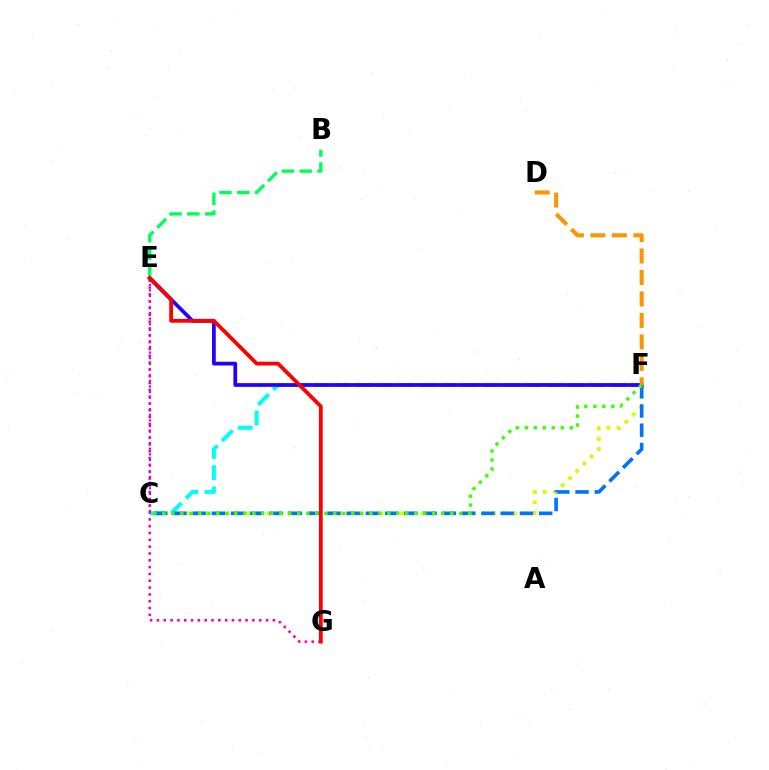{('C', 'F'): [{'color': '#d1ff00', 'line_style': 'dotted', 'thickness': 2.79}, {'color': '#00fff6', 'line_style': 'dashed', 'thickness': 2.88}, {'color': '#0074ff', 'line_style': 'dashed', 'thickness': 2.62}, {'color': '#3dff00', 'line_style': 'dotted', 'thickness': 2.44}], ('C', 'E'): [{'color': '#b900ff', 'line_style': 'dotted', 'thickness': 1.54}], ('E', 'G'): [{'color': '#ff00ac', 'line_style': 'dotted', 'thickness': 1.85}, {'color': '#ff0000', 'line_style': 'solid', 'thickness': 2.72}], ('E', 'F'): [{'color': '#2500ff', 'line_style': 'solid', 'thickness': 2.7}], ('D', 'F'): [{'color': '#ff9400', 'line_style': 'dashed', 'thickness': 2.92}], ('B', 'E'): [{'color': '#00ff5c', 'line_style': 'dashed', 'thickness': 2.42}]}